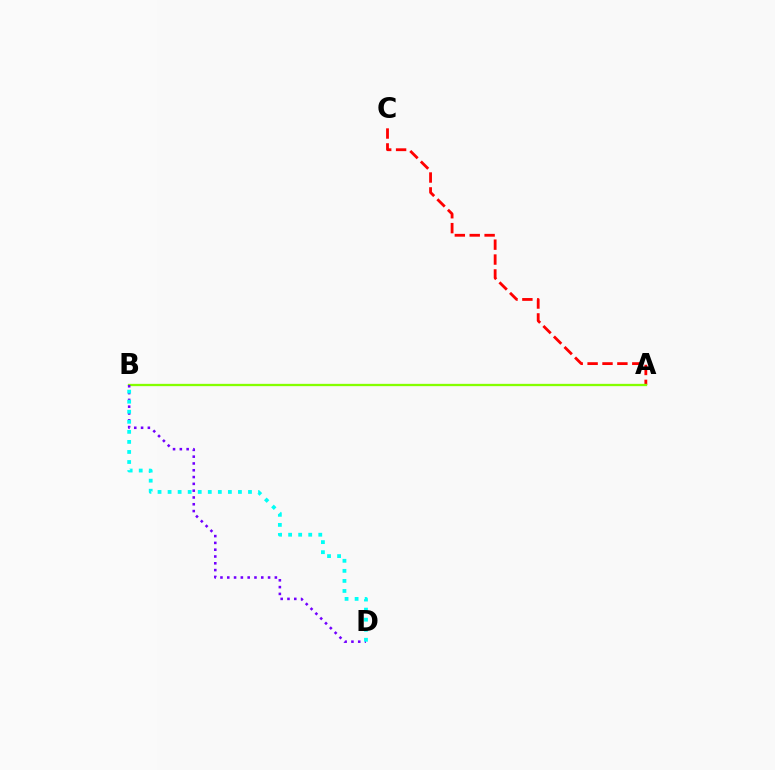{('A', 'C'): [{'color': '#ff0000', 'line_style': 'dashed', 'thickness': 2.02}], ('A', 'B'): [{'color': '#84ff00', 'line_style': 'solid', 'thickness': 1.66}], ('B', 'D'): [{'color': '#7200ff', 'line_style': 'dotted', 'thickness': 1.85}, {'color': '#00fff6', 'line_style': 'dotted', 'thickness': 2.73}]}